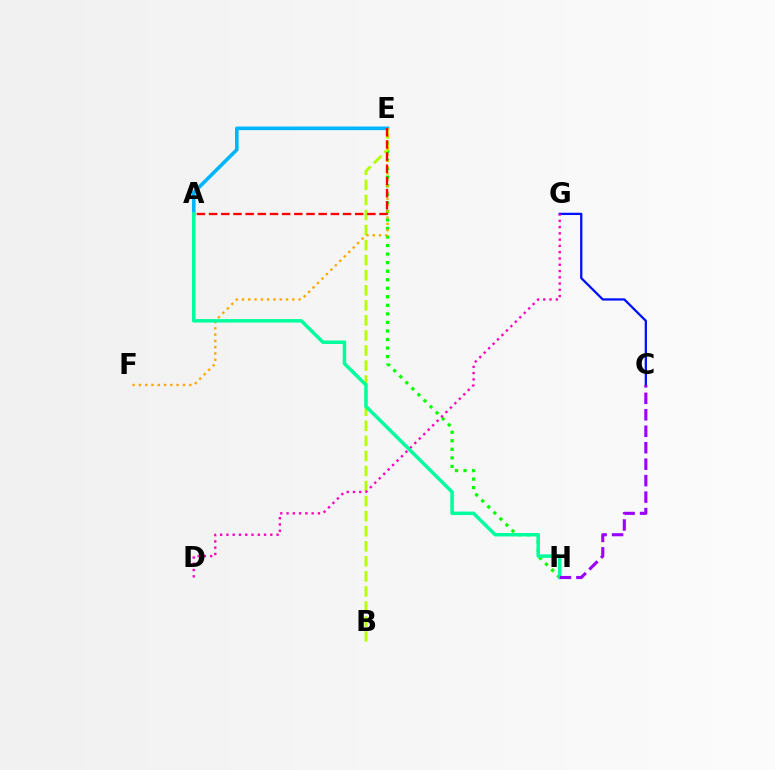{('C', 'G'): [{'color': '#0010ff', 'line_style': 'solid', 'thickness': 1.64}], ('A', 'E'): [{'color': '#00b5ff', 'line_style': 'solid', 'thickness': 2.59}, {'color': '#ff0000', 'line_style': 'dashed', 'thickness': 1.65}], ('E', 'H'): [{'color': '#08ff00', 'line_style': 'dotted', 'thickness': 2.32}], ('B', 'E'): [{'color': '#b3ff00', 'line_style': 'dashed', 'thickness': 2.05}], ('E', 'F'): [{'color': '#ffa500', 'line_style': 'dotted', 'thickness': 1.71}], ('D', 'G'): [{'color': '#ff00bd', 'line_style': 'dotted', 'thickness': 1.7}], ('A', 'H'): [{'color': '#00ff9d', 'line_style': 'solid', 'thickness': 2.5}], ('C', 'H'): [{'color': '#9b00ff', 'line_style': 'dashed', 'thickness': 2.24}]}